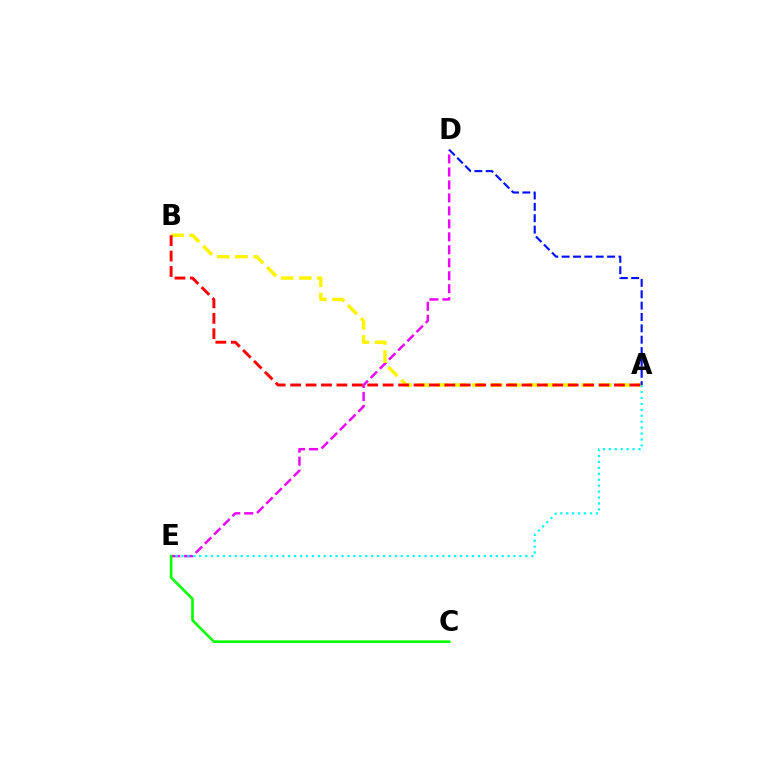{('D', 'E'): [{'color': '#ee00ff', 'line_style': 'dashed', 'thickness': 1.76}], ('A', 'B'): [{'color': '#fcf500', 'line_style': 'dashed', 'thickness': 2.47}, {'color': '#ff0000', 'line_style': 'dashed', 'thickness': 2.09}], ('A', 'E'): [{'color': '#00fff6', 'line_style': 'dotted', 'thickness': 1.61}], ('C', 'E'): [{'color': '#08ff00', 'line_style': 'solid', 'thickness': 1.89}], ('A', 'D'): [{'color': '#0010ff', 'line_style': 'dashed', 'thickness': 1.54}]}